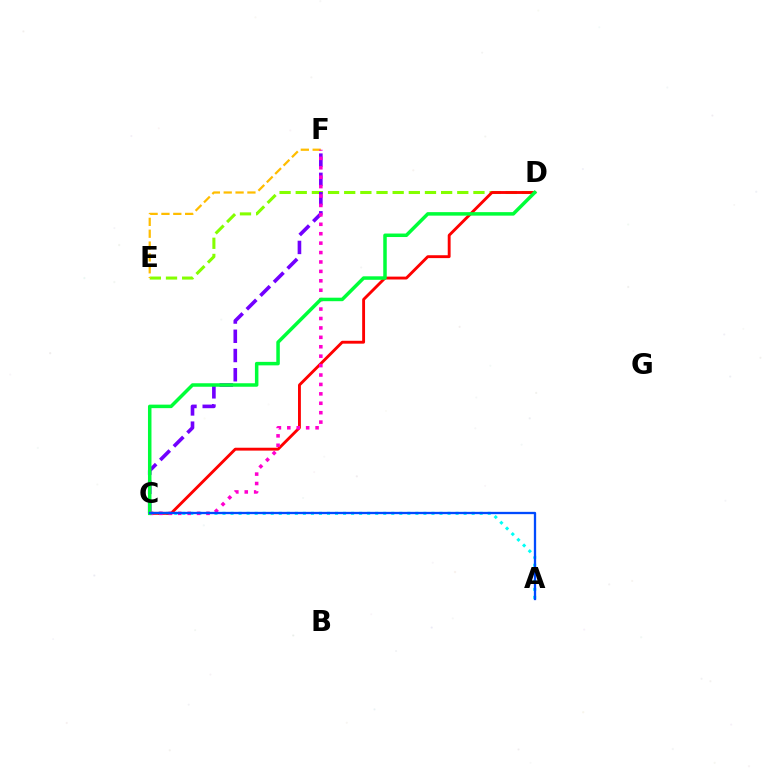{('D', 'E'): [{'color': '#84ff00', 'line_style': 'dashed', 'thickness': 2.19}], ('A', 'C'): [{'color': '#00fff6', 'line_style': 'dotted', 'thickness': 2.18}, {'color': '#004bff', 'line_style': 'solid', 'thickness': 1.66}], ('C', 'F'): [{'color': '#7200ff', 'line_style': 'dashed', 'thickness': 2.61}, {'color': '#ff00cf', 'line_style': 'dotted', 'thickness': 2.56}], ('E', 'F'): [{'color': '#ffbd00', 'line_style': 'dashed', 'thickness': 1.61}], ('C', 'D'): [{'color': '#ff0000', 'line_style': 'solid', 'thickness': 2.07}, {'color': '#00ff39', 'line_style': 'solid', 'thickness': 2.52}]}